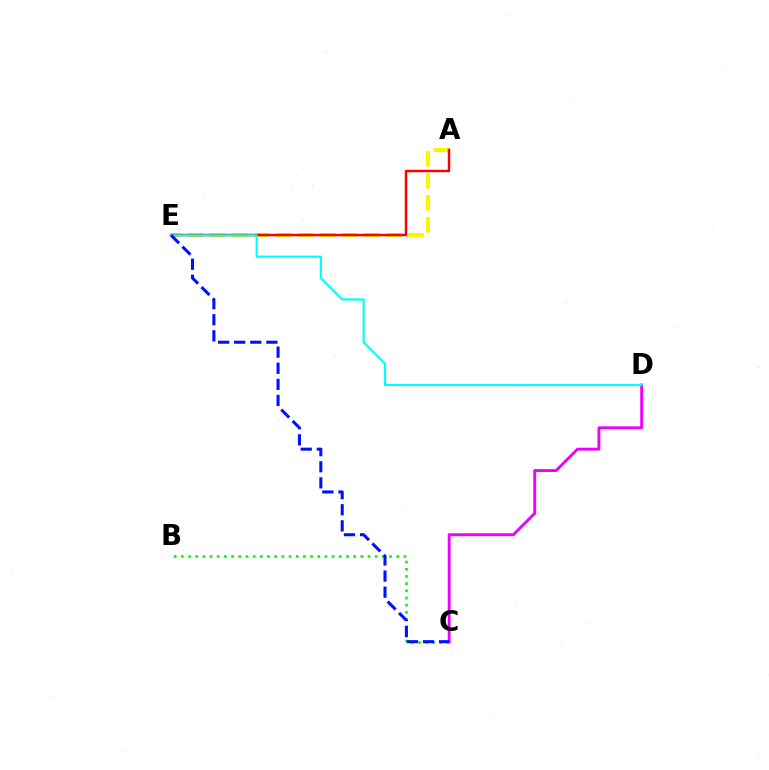{('A', 'E'): [{'color': '#fcf500', 'line_style': 'dashed', 'thickness': 3.0}, {'color': '#ff0000', 'line_style': 'solid', 'thickness': 1.79}], ('B', 'C'): [{'color': '#08ff00', 'line_style': 'dotted', 'thickness': 1.95}], ('C', 'D'): [{'color': '#ee00ff', 'line_style': 'solid', 'thickness': 2.08}], ('D', 'E'): [{'color': '#00fff6', 'line_style': 'solid', 'thickness': 1.53}], ('C', 'E'): [{'color': '#0010ff', 'line_style': 'dashed', 'thickness': 2.19}]}